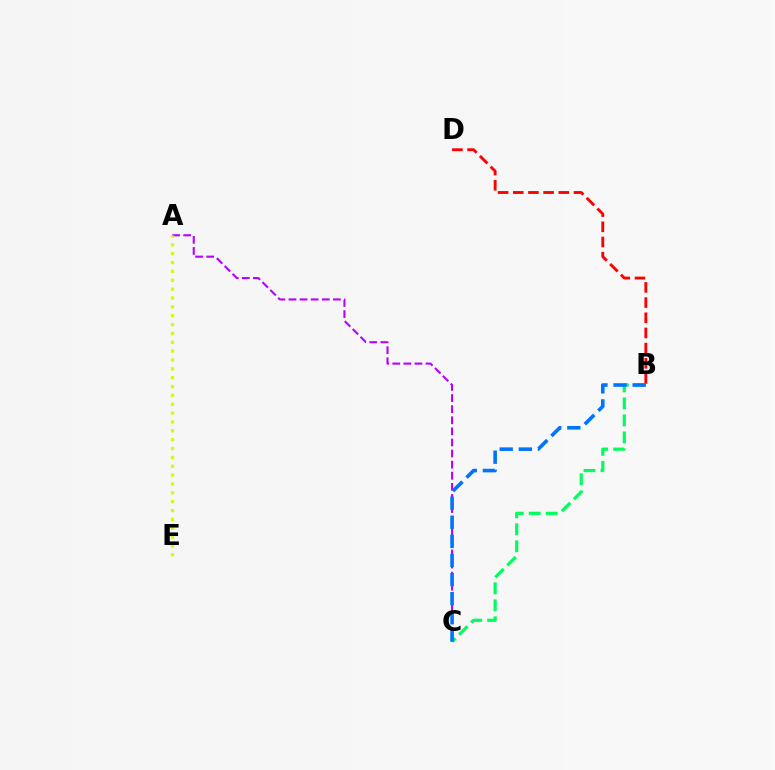{('A', 'C'): [{'color': '#b900ff', 'line_style': 'dashed', 'thickness': 1.51}], ('B', 'D'): [{'color': '#ff0000', 'line_style': 'dashed', 'thickness': 2.06}], ('B', 'C'): [{'color': '#00ff5c', 'line_style': 'dashed', 'thickness': 2.31}, {'color': '#0074ff', 'line_style': 'dashed', 'thickness': 2.6}], ('A', 'E'): [{'color': '#d1ff00', 'line_style': 'dotted', 'thickness': 2.41}]}